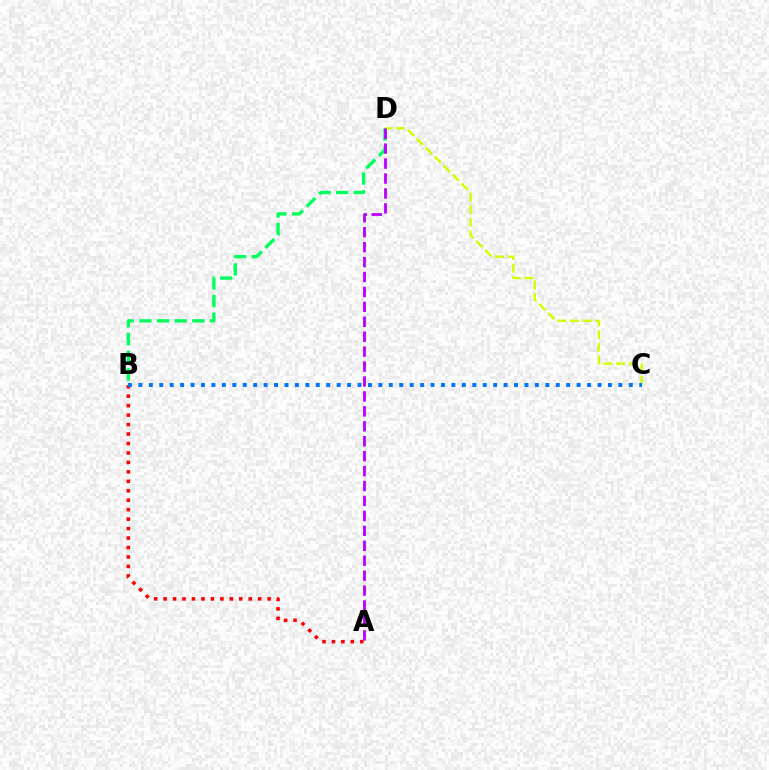{('C', 'D'): [{'color': '#d1ff00', 'line_style': 'dashed', 'thickness': 1.72}], ('A', 'B'): [{'color': '#ff0000', 'line_style': 'dotted', 'thickness': 2.57}], ('B', 'D'): [{'color': '#00ff5c', 'line_style': 'dashed', 'thickness': 2.4}], ('A', 'D'): [{'color': '#b900ff', 'line_style': 'dashed', 'thickness': 2.03}], ('B', 'C'): [{'color': '#0074ff', 'line_style': 'dotted', 'thickness': 2.83}]}